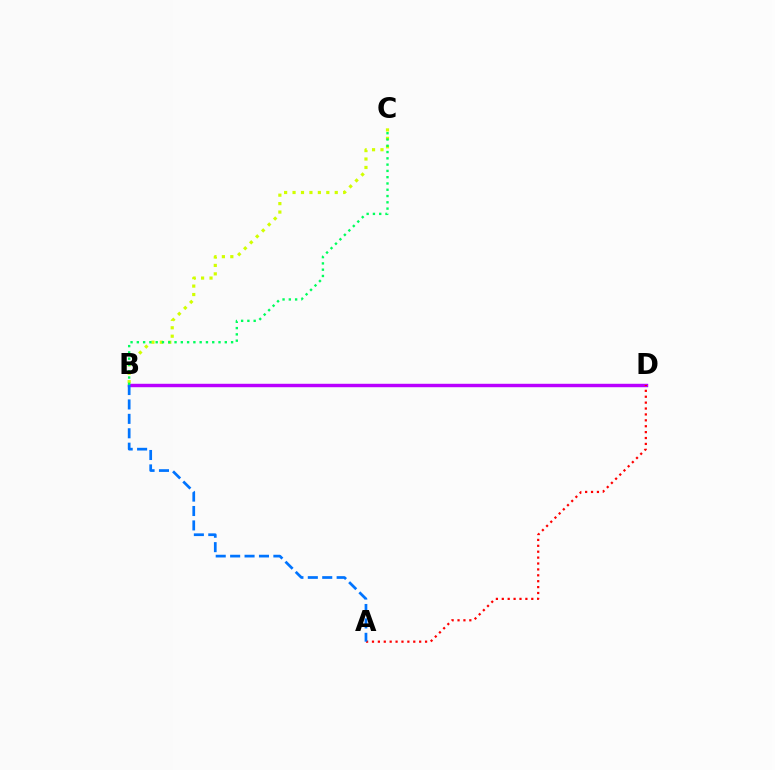{('B', 'D'): [{'color': '#b900ff', 'line_style': 'solid', 'thickness': 2.47}], ('B', 'C'): [{'color': '#d1ff00', 'line_style': 'dotted', 'thickness': 2.29}, {'color': '#00ff5c', 'line_style': 'dotted', 'thickness': 1.71}], ('A', 'D'): [{'color': '#ff0000', 'line_style': 'dotted', 'thickness': 1.6}], ('A', 'B'): [{'color': '#0074ff', 'line_style': 'dashed', 'thickness': 1.96}]}